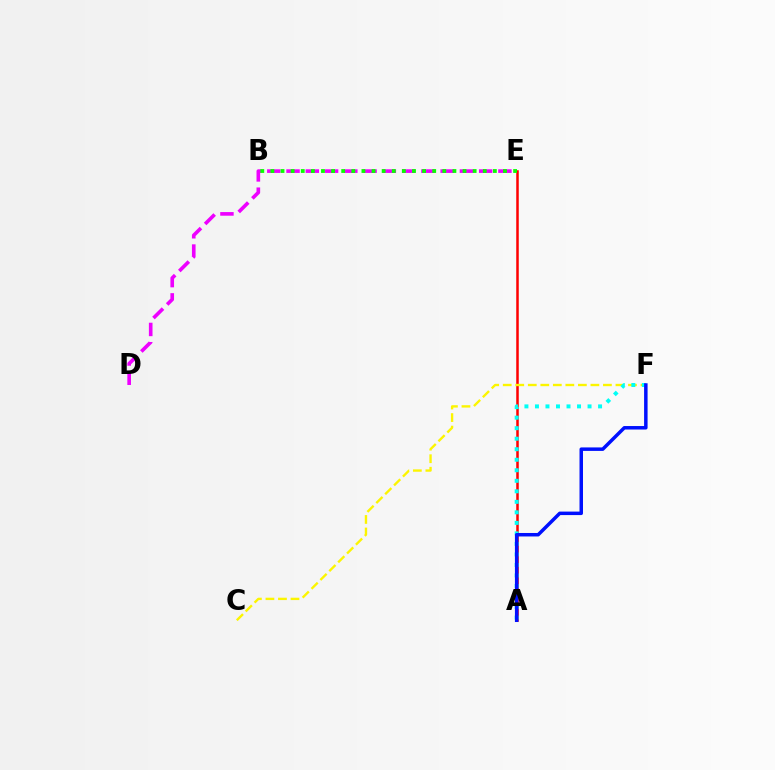{('A', 'E'): [{'color': '#ff0000', 'line_style': 'solid', 'thickness': 1.81}], ('D', 'E'): [{'color': '#ee00ff', 'line_style': 'dashed', 'thickness': 2.62}], ('C', 'F'): [{'color': '#fcf500', 'line_style': 'dashed', 'thickness': 1.7}], ('A', 'F'): [{'color': '#00fff6', 'line_style': 'dotted', 'thickness': 2.86}, {'color': '#0010ff', 'line_style': 'solid', 'thickness': 2.51}], ('B', 'E'): [{'color': '#08ff00', 'line_style': 'dotted', 'thickness': 2.75}]}